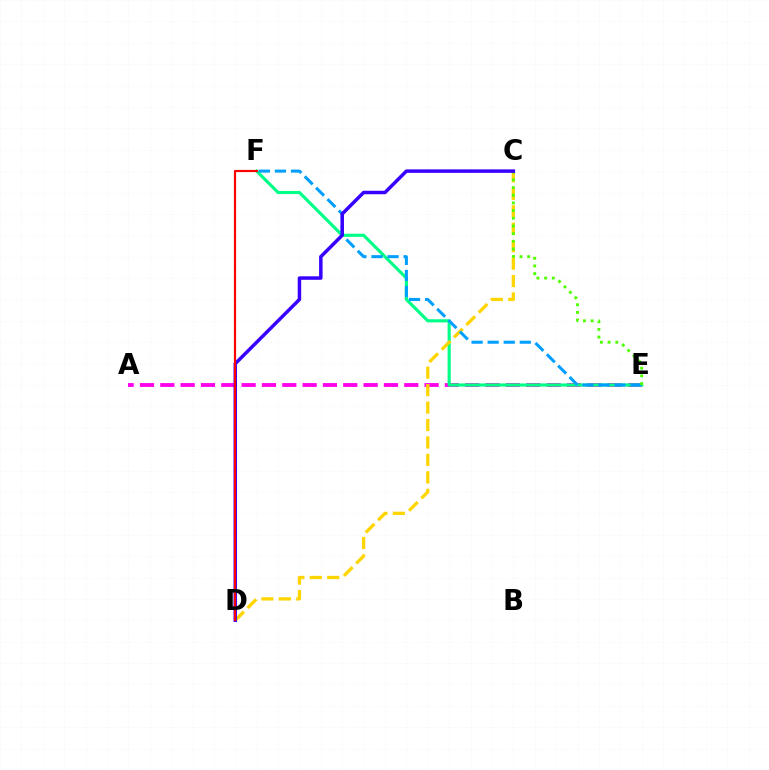{('A', 'E'): [{'color': '#ff00ed', 'line_style': 'dashed', 'thickness': 2.76}], ('E', 'F'): [{'color': '#00ff86', 'line_style': 'solid', 'thickness': 2.26}, {'color': '#009eff', 'line_style': 'dashed', 'thickness': 2.18}], ('C', 'D'): [{'color': '#ffd500', 'line_style': 'dashed', 'thickness': 2.37}, {'color': '#3700ff', 'line_style': 'solid', 'thickness': 2.51}], ('C', 'E'): [{'color': '#4fff00', 'line_style': 'dotted', 'thickness': 2.08}], ('D', 'F'): [{'color': '#ff0000', 'line_style': 'solid', 'thickness': 1.57}]}